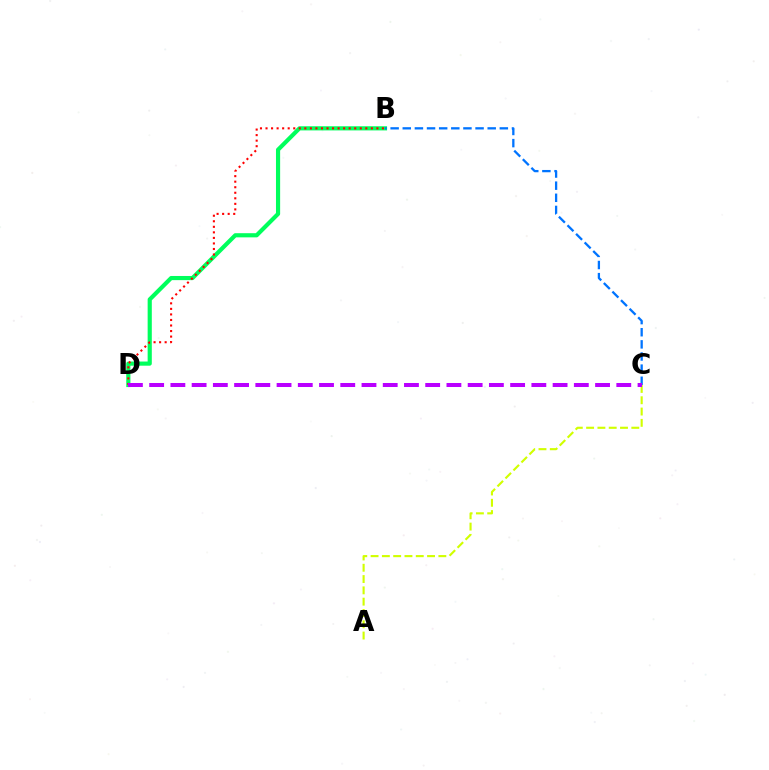{('B', 'D'): [{'color': '#00ff5c', 'line_style': 'solid', 'thickness': 2.99}, {'color': '#ff0000', 'line_style': 'dotted', 'thickness': 1.51}], ('B', 'C'): [{'color': '#0074ff', 'line_style': 'dashed', 'thickness': 1.65}], ('A', 'C'): [{'color': '#d1ff00', 'line_style': 'dashed', 'thickness': 1.53}], ('C', 'D'): [{'color': '#b900ff', 'line_style': 'dashed', 'thickness': 2.88}]}